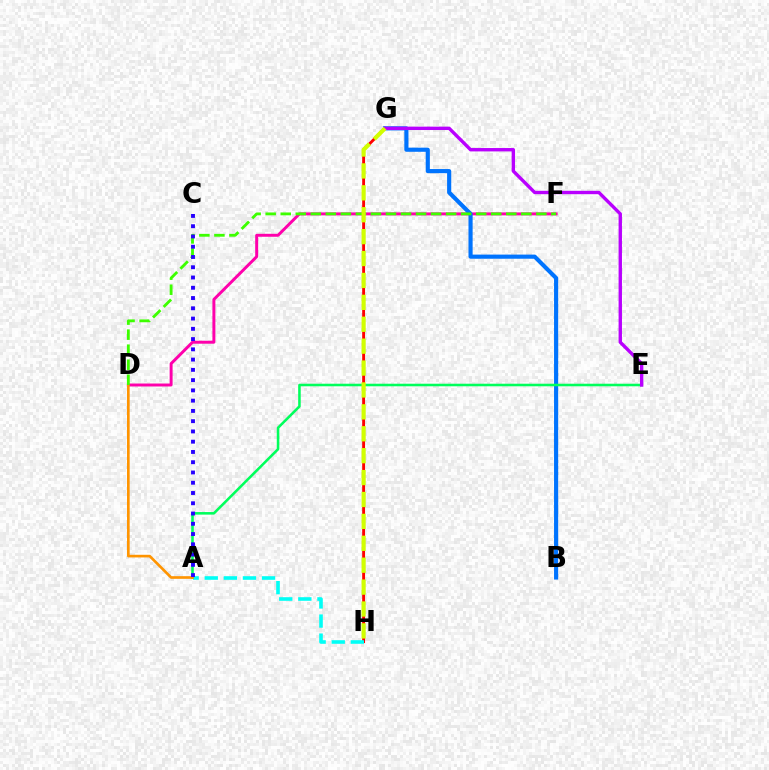{('G', 'H'): [{'color': '#ff0000', 'line_style': 'solid', 'thickness': 2.06}, {'color': '#d1ff00', 'line_style': 'dashed', 'thickness': 2.98}], ('D', 'F'): [{'color': '#ff00ac', 'line_style': 'solid', 'thickness': 2.13}, {'color': '#3dff00', 'line_style': 'dashed', 'thickness': 2.04}], ('B', 'G'): [{'color': '#0074ff', 'line_style': 'solid', 'thickness': 2.98}], ('A', 'H'): [{'color': '#00fff6', 'line_style': 'dashed', 'thickness': 2.59}], ('A', 'E'): [{'color': '#00ff5c', 'line_style': 'solid', 'thickness': 1.84}], ('A', 'D'): [{'color': '#ff9400', 'line_style': 'solid', 'thickness': 1.91}], ('A', 'C'): [{'color': '#2500ff', 'line_style': 'dotted', 'thickness': 2.79}], ('E', 'G'): [{'color': '#b900ff', 'line_style': 'solid', 'thickness': 2.43}]}